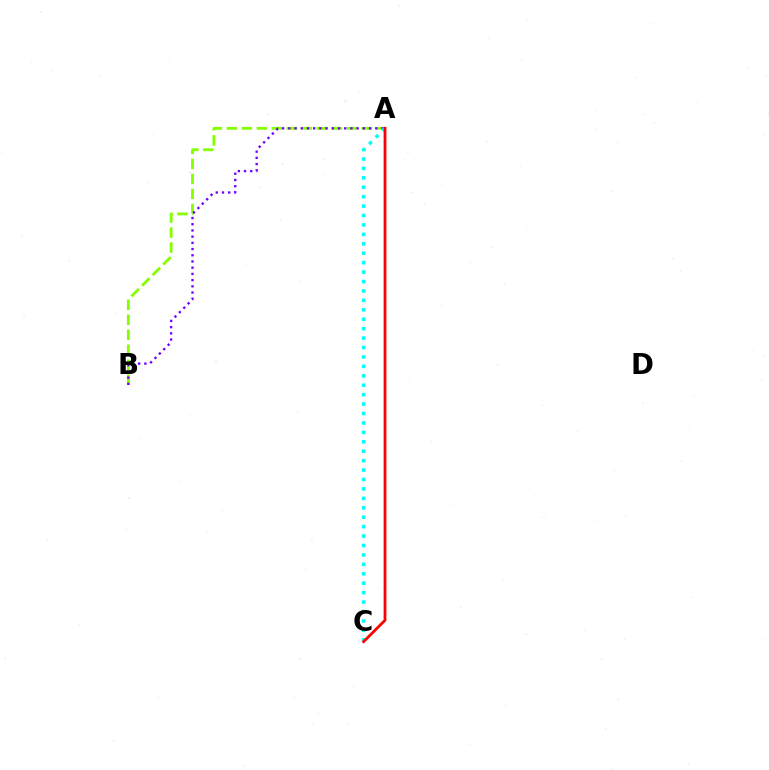{('A', 'B'): [{'color': '#84ff00', 'line_style': 'dashed', 'thickness': 2.04}, {'color': '#7200ff', 'line_style': 'dotted', 'thickness': 1.69}], ('A', 'C'): [{'color': '#00fff6', 'line_style': 'dotted', 'thickness': 2.56}, {'color': '#ff0000', 'line_style': 'solid', 'thickness': 2.0}]}